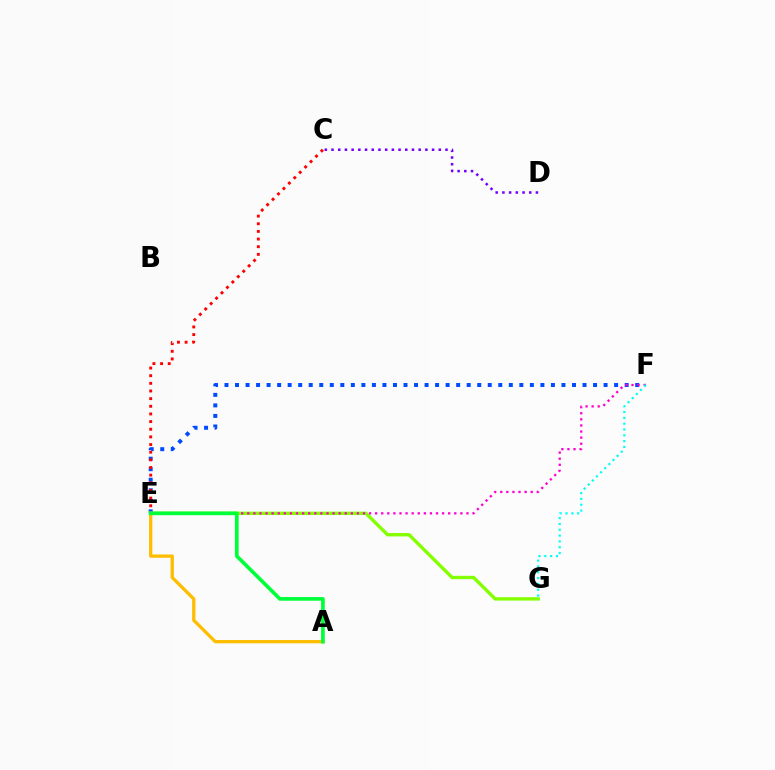{('E', 'F'): [{'color': '#004bff', 'line_style': 'dotted', 'thickness': 2.86}, {'color': '#ff00cf', 'line_style': 'dotted', 'thickness': 1.65}], ('E', 'G'): [{'color': '#84ff00', 'line_style': 'solid', 'thickness': 2.43}], ('C', 'E'): [{'color': '#ff0000', 'line_style': 'dotted', 'thickness': 2.08}], ('C', 'D'): [{'color': '#7200ff', 'line_style': 'dotted', 'thickness': 1.82}], ('A', 'E'): [{'color': '#ffbd00', 'line_style': 'solid', 'thickness': 2.37}, {'color': '#00ff39', 'line_style': 'solid', 'thickness': 2.63}], ('F', 'G'): [{'color': '#00fff6', 'line_style': 'dotted', 'thickness': 1.58}]}